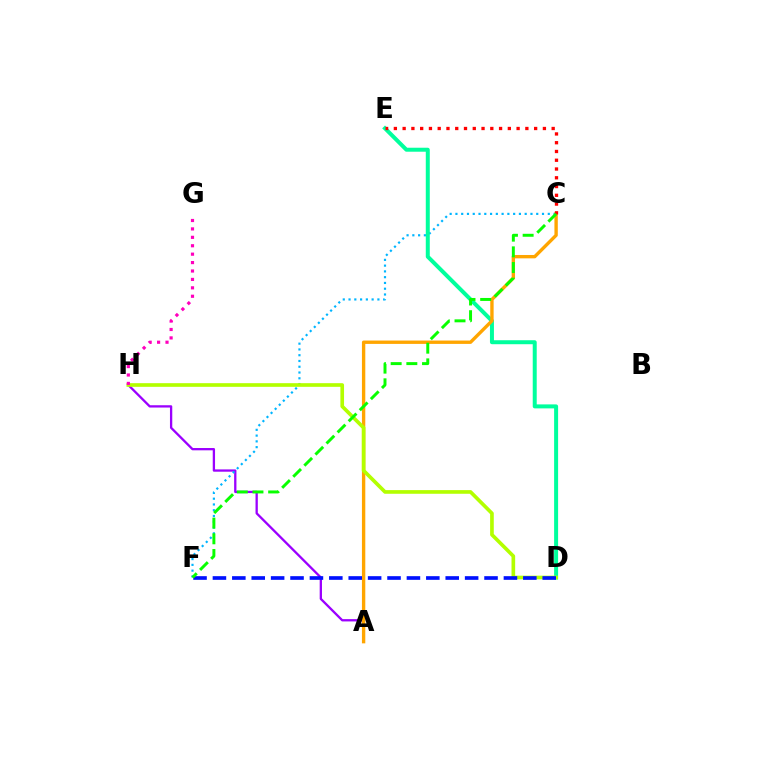{('A', 'H'): [{'color': '#9b00ff', 'line_style': 'solid', 'thickness': 1.66}], ('C', 'F'): [{'color': '#00b5ff', 'line_style': 'dotted', 'thickness': 1.57}, {'color': '#08ff00', 'line_style': 'dashed', 'thickness': 2.13}], ('D', 'E'): [{'color': '#00ff9d', 'line_style': 'solid', 'thickness': 2.87}], ('A', 'C'): [{'color': '#ffa500', 'line_style': 'solid', 'thickness': 2.42}], ('C', 'E'): [{'color': '#ff0000', 'line_style': 'dotted', 'thickness': 2.38}], ('D', 'H'): [{'color': '#b3ff00', 'line_style': 'solid', 'thickness': 2.63}], ('D', 'F'): [{'color': '#0010ff', 'line_style': 'dashed', 'thickness': 2.64}], ('G', 'H'): [{'color': '#ff00bd', 'line_style': 'dotted', 'thickness': 2.29}]}